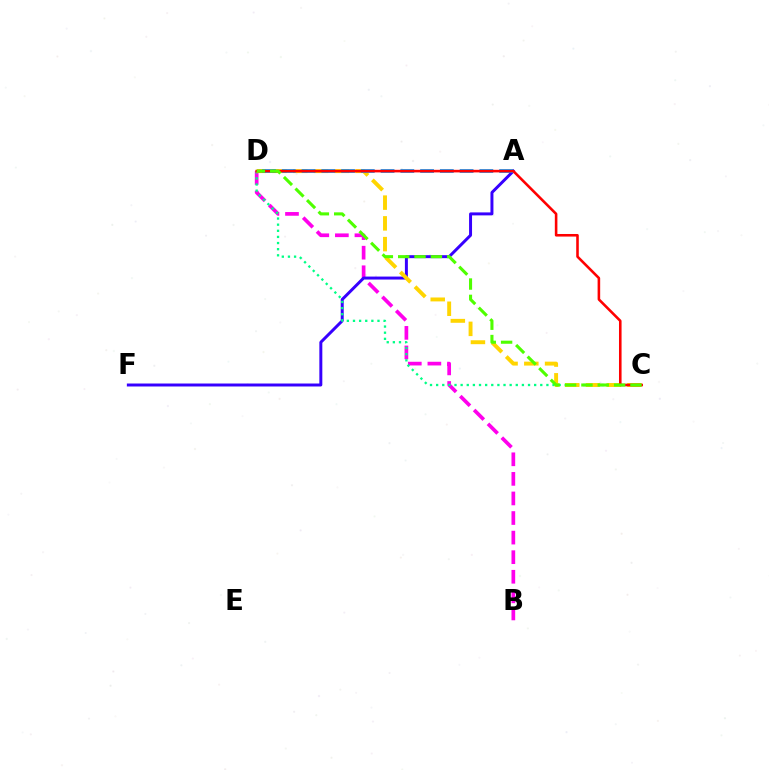{('B', 'D'): [{'color': '#ff00ed', 'line_style': 'dashed', 'thickness': 2.66}], ('A', 'F'): [{'color': '#3700ff', 'line_style': 'solid', 'thickness': 2.14}], ('C', 'D'): [{'color': '#00ff86', 'line_style': 'dotted', 'thickness': 1.66}, {'color': '#ffd500', 'line_style': 'dashed', 'thickness': 2.82}, {'color': '#ff0000', 'line_style': 'solid', 'thickness': 1.86}, {'color': '#4fff00', 'line_style': 'dashed', 'thickness': 2.22}], ('A', 'D'): [{'color': '#009eff', 'line_style': 'dashed', 'thickness': 2.68}]}